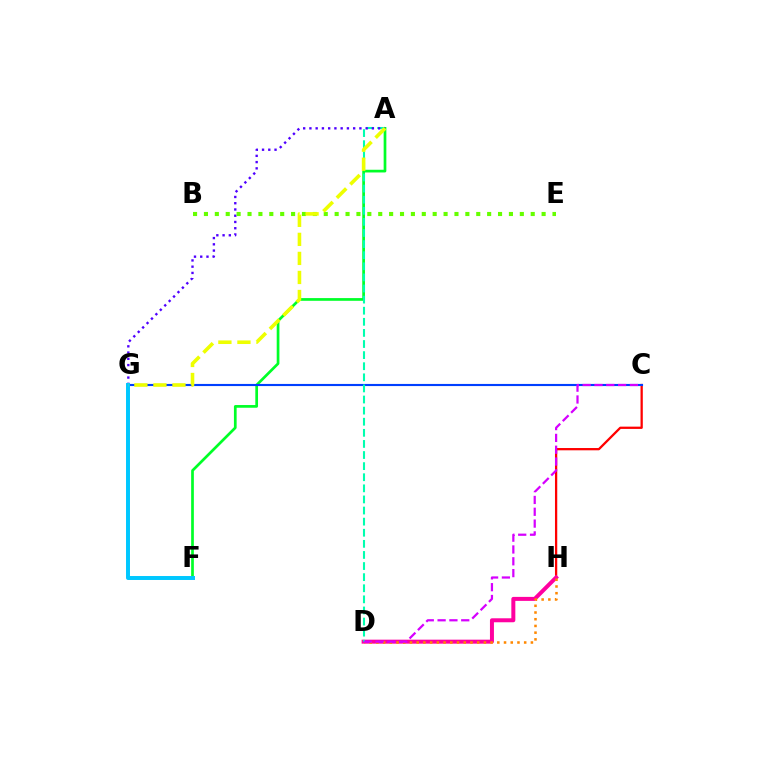{('A', 'F'): [{'color': '#00ff27', 'line_style': 'solid', 'thickness': 1.95}], ('C', 'H'): [{'color': '#ff0000', 'line_style': 'solid', 'thickness': 1.64}], ('D', 'H'): [{'color': '#ff00a0', 'line_style': 'solid', 'thickness': 2.87}, {'color': '#ff8800', 'line_style': 'dotted', 'thickness': 1.83}], ('C', 'G'): [{'color': '#003fff', 'line_style': 'solid', 'thickness': 1.53}], ('A', 'D'): [{'color': '#00ffaf', 'line_style': 'dashed', 'thickness': 1.51}], ('A', 'G'): [{'color': '#4f00ff', 'line_style': 'dotted', 'thickness': 1.7}, {'color': '#eeff00', 'line_style': 'dashed', 'thickness': 2.59}], ('B', 'E'): [{'color': '#66ff00', 'line_style': 'dotted', 'thickness': 2.96}], ('F', 'G'): [{'color': '#00c7ff', 'line_style': 'solid', 'thickness': 2.85}], ('C', 'D'): [{'color': '#d600ff', 'line_style': 'dashed', 'thickness': 1.61}]}